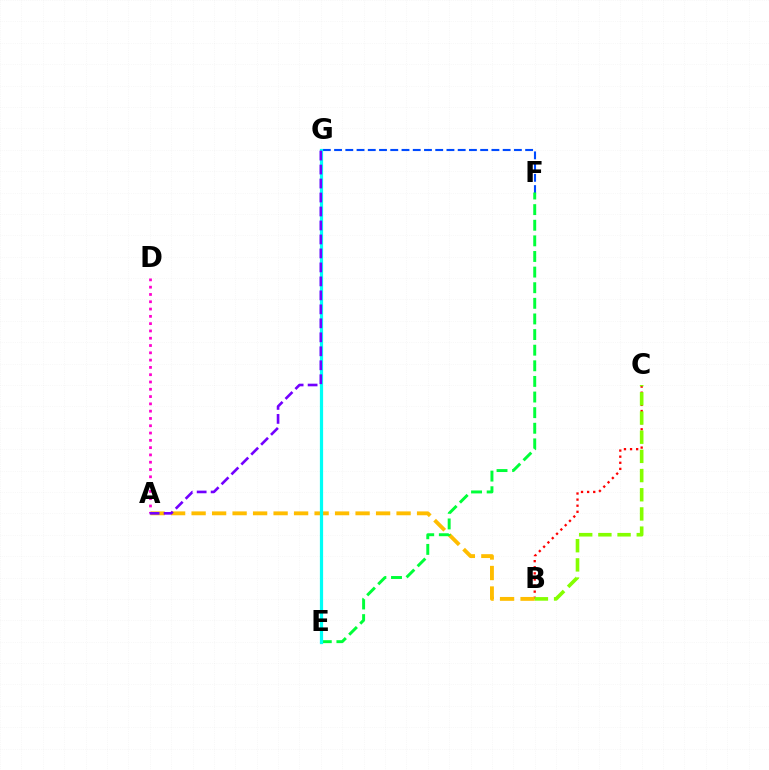{('F', 'G'): [{'color': '#004bff', 'line_style': 'dashed', 'thickness': 1.53}], ('B', 'C'): [{'color': '#ff0000', 'line_style': 'dotted', 'thickness': 1.66}, {'color': '#84ff00', 'line_style': 'dashed', 'thickness': 2.61}], ('A', 'B'): [{'color': '#ffbd00', 'line_style': 'dashed', 'thickness': 2.78}], ('E', 'F'): [{'color': '#00ff39', 'line_style': 'dashed', 'thickness': 2.12}], ('E', 'G'): [{'color': '#00fff6', 'line_style': 'solid', 'thickness': 2.32}], ('A', 'D'): [{'color': '#ff00cf', 'line_style': 'dotted', 'thickness': 1.98}], ('A', 'G'): [{'color': '#7200ff', 'line_style': 'dashed', 'thickness': 1.9}]}